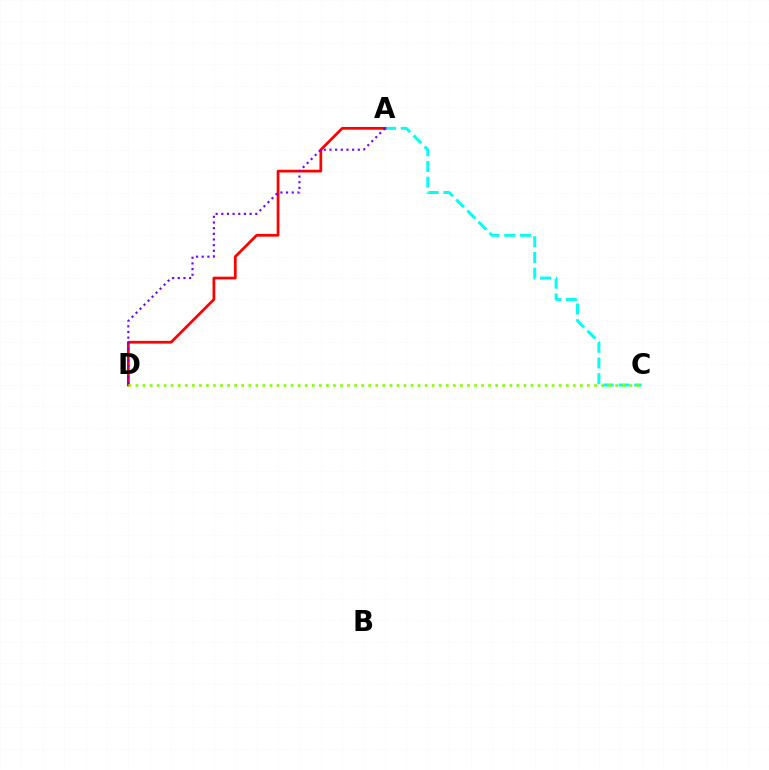{('A', 'C'): [{'color': '#00fff6', 'line_style': 'dashed', 'thickness': 2.14}], ('A', 'D'): [{'color': '#ff0000', 'line_style': 'solid', 'thickness': 1.97}, {'color': '#7200ff', 'line_style': 'dotted', 'thickness': 1.54}], ('C', 'D'): [{'color': '#84ff00', 'line_style': 'dotted', 'thickness': 1.92}]}